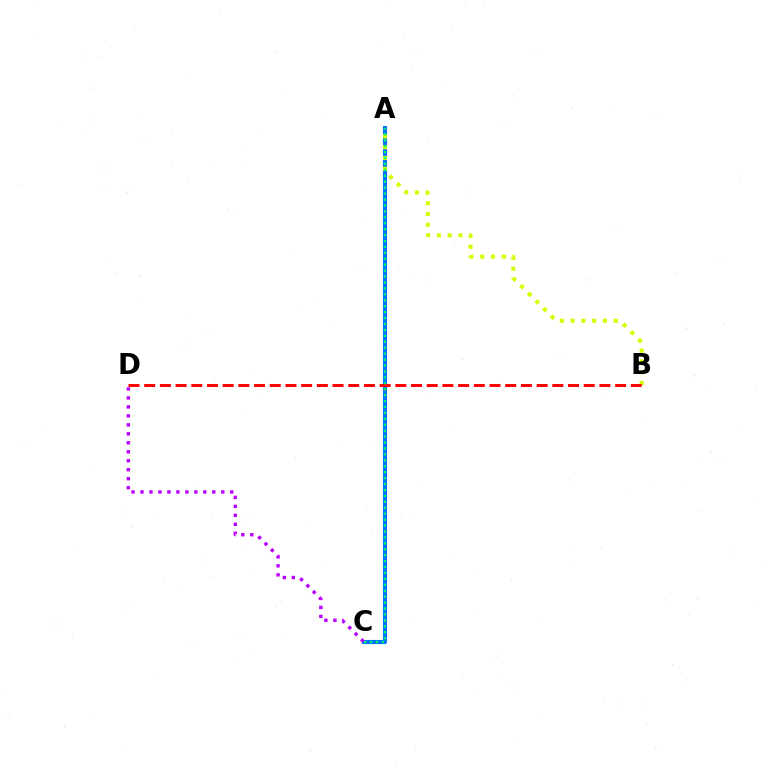{('A', 'C'): [{'color': '#0074ff', 'line_style': 'solid', 'thickness': 2.94}, {'color': '#00ff5c', 'line_style': 'dotted', 'thickness': 1.61}], ('A', 'B'): [{'color': '#d1ff00', 'line_style': 'dotted', 'thickness': 2.93}], ('C', 'D'): [{'color': '#b900ff', 'line_style': 'dotted', 'thickness': 2.44}], ('B', 'D'): [{'color': '#ff0000', 'line_style': 'dashed', 'thickness': 2.13}]}